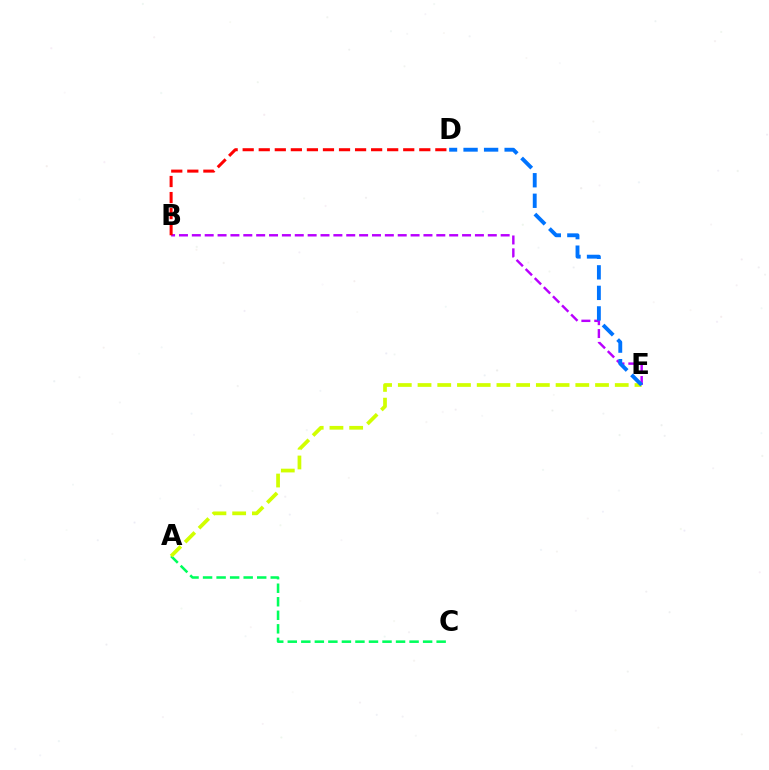{('A', 'C'): [{'color': '#00ff5c', 'line_style': 'dashed', 'thickness': 1.84}], ('B', 'E'): [{'color': '#b900ff', 'line_style': 'dashed', 'thickness': 1.75}], ('A', 'E'): [{'color': '#d1ff00', 'line_style': 'dashed', 'thickness': 2.68}], ('B', 'D'): [{'color': '#ff0000', 'line_style': 'dashed', 'thickness': 2.18}], ('D', 'E'): [{'color': '#0074ff', 'line_style': 'dashed', 'thickness': 2.79}]}